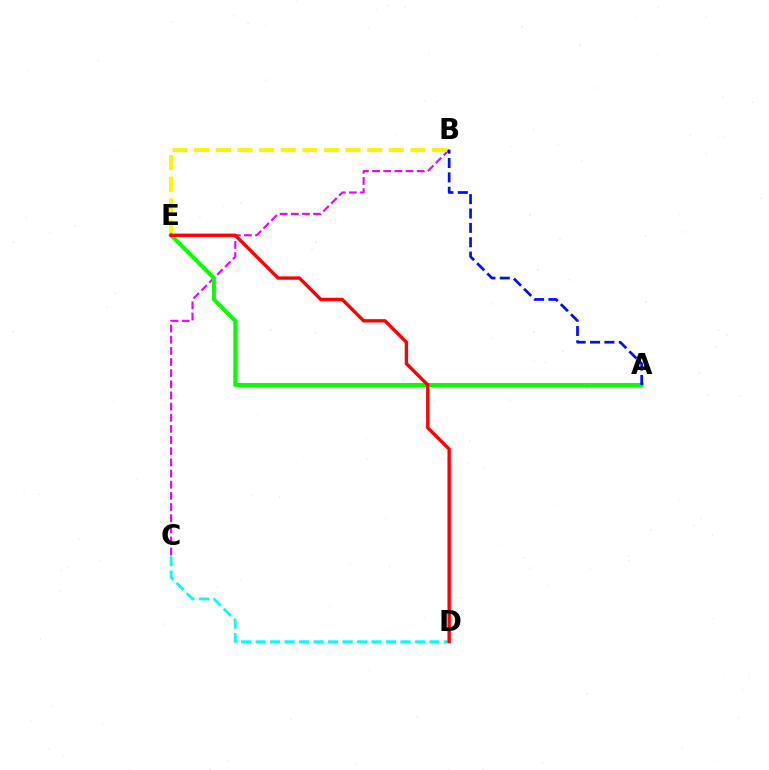{('C', 'D'): [{'color': '#00fff6', 'line_style': 'dashed', 'thickness': 1.97}], ('B', 'C'): [{'color': '#ee00ff', 'line_style': 'dashed', 'thickness': 1.52}], ('B', 'E'): [{'color': '#fcf500', 'line_style': 'dashed', 'thickness': 2.94}], ('A', 'E'): [{'color': '#08ff00', 'line_style': 'solid', 'thickness': 2.91}], ('D', 'E'): [{'color': '#ff0000', 'line_style': 'solid', 'thickness': 2.42}], ('A', 'B'): [{'color': '#0010ff', 'line_style': 'dashed', 'thickness': 1.95}]}